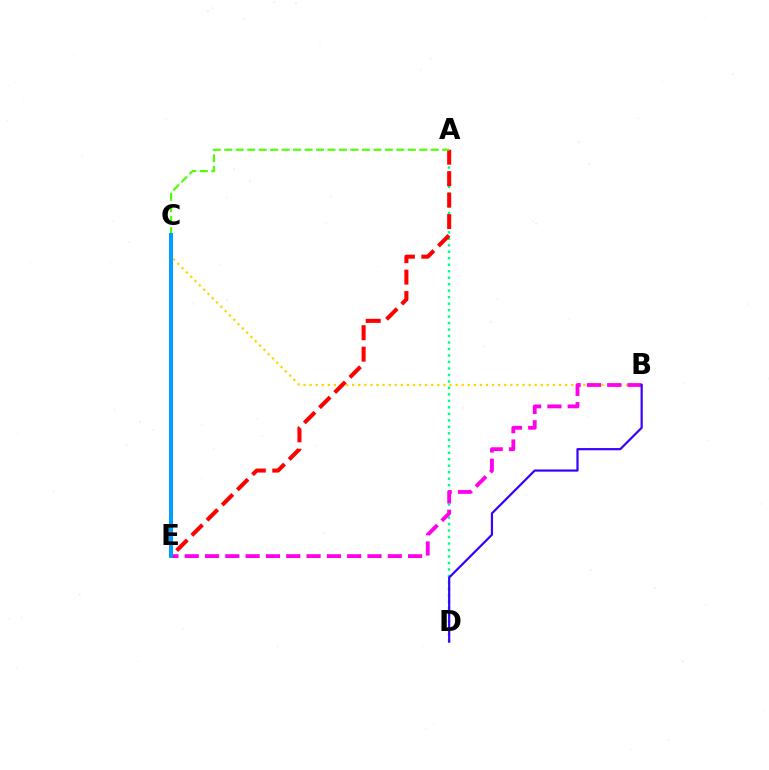{('A', 'D'): [{'color': '#00ff86', 'line_style': 'dotted', 'thickness': 1.76}], ('B', 'C'): [{'color': '#ffd500', 'line_style': 'dotted', 'thickness': 1.65}], ('B', 'E'): [{'color': '#ff00ed', 'line_style': 'dashed', 'thickness': 2.76}], ('A', 'E'): [{'color': '#ff0000', 'line_style': 'dashed', 'thickness': 2.91}], ('A', 'C'): [{'color': '#4fff00', 'line_style': 'dashed', 'thickness': 1.56}], ('B', 'D'): [{'color': '#3700ff', 'line_style': 'solid', 'thickness': 1.58}], ('C', 'E'): [{'color': '#009eff', 'line_style': 'solid', 'thickness': 2.85}]}